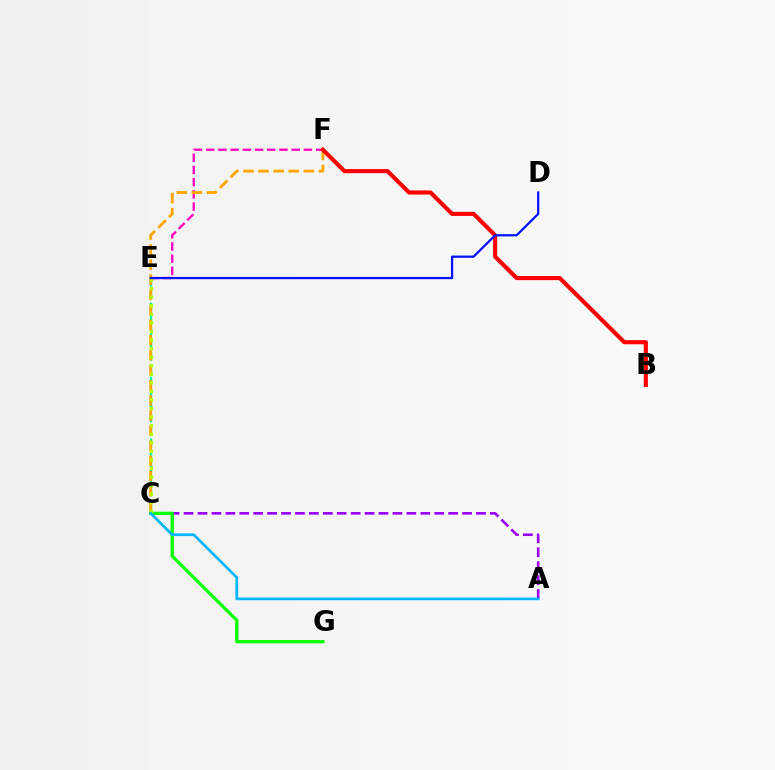{('E', 'F'): [{'color': '#ff00bd', 'line_style': 'dashed', 'thickness': 1.66}], ('A', 'C'): [{'color': '#9b00ff', 'line_style': 'dashed', 'thickness': 1.89}, {'color': '#00b5ff', 'line_style': 'solid', 'thickness': 1.95}], ('C', 'E'): [{'color': '#00ff9d', 'line_style': 'dashed', 'thickness': 1.68}, {'color': '#b3ff00', 'line_style': 'dotted', 'thickness': 2.33}], ('C', 'F'): [{'color': '#ffa500', 'line_style': 'dashed', 'thickness': 2.05}], ('C', 'G'): [{'color': '#08ff00', 'line_style': 'solid', 'thickness': 2.37}], ('B', 'F'): [{'color': '#ff0000', 'line_style': 'solid', 'thickness': 2.97}], ('D', 'E'): [{'color': '#0010ff', 'line_style': 'solid', 'thickness': 1.61}]}